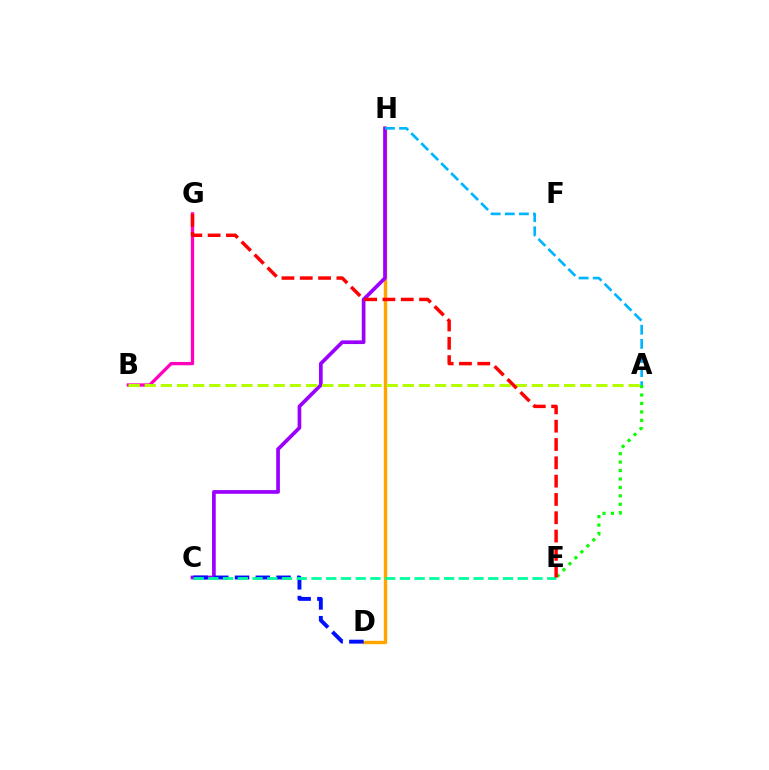{('D', 'H'): [{'color': '#ffa500', 'line_style': 'solid', 'thickness': 2.45}], ('A', 'E'): [{'color': '#08ff00', 'line_style': 'dotted', 'thickness': 2.29}], ('C', 'H'): [{'color': '#9b00ff', 'line_style': 'solid', 'thickness': 2.66}], ('B', 'G'): [{'color': '#ff00bd', 'line_style': 'solid', 'thickness': 2.38}], ('A', 'B'): [{'color': '#b3ff00', 'line_style': 'dashed', 'thickness': 2.19}], ('A', 'H'): [{'color': '#00b5ff', 'line_style': 'dashed', 'thickness': 1.92}], ('C', 'D'): [{'color': '#0010ff', 'line_style': 'dashed', 'thickness': 2.82}], ('C', 'E'): [{'color': '#00ff9d', 'line_style': 'dashed', 'thickness': 2.0}], ('E', 'G'): [{'color': '#ff0000', 'line_style': 'dashed', 'thickness': 2.49}]}